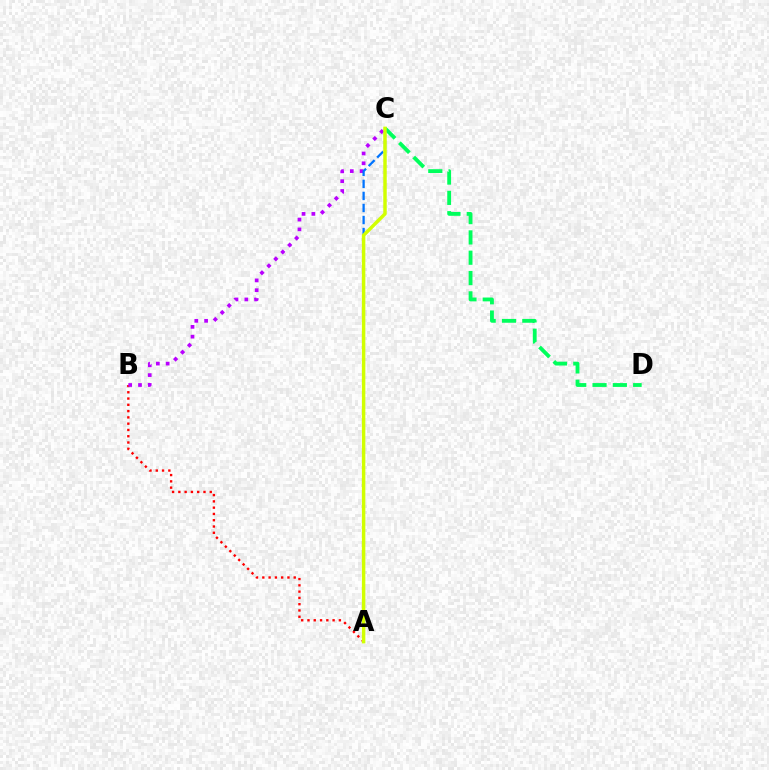{('C', 'D'): [{'color': '#00ff5c', 'line_style': 'dashed', 'thickness': 2.76}], ('A', 'B'): [{'color': '#ff0000', 'line_style': 'dotted', 'thickness': 1.71}], ('B', 'C'): [{'color': '#b900ff', 'line_style': 'dotted', 'thickness': 2.67}], ('A', 'C'): [{'color': '#0074ff', 'line_style': 'dashed', 'thickness': 1.64}, {'color': '#d1ff00', 'line_style': 'solid', 'thickness': 2.48}]}